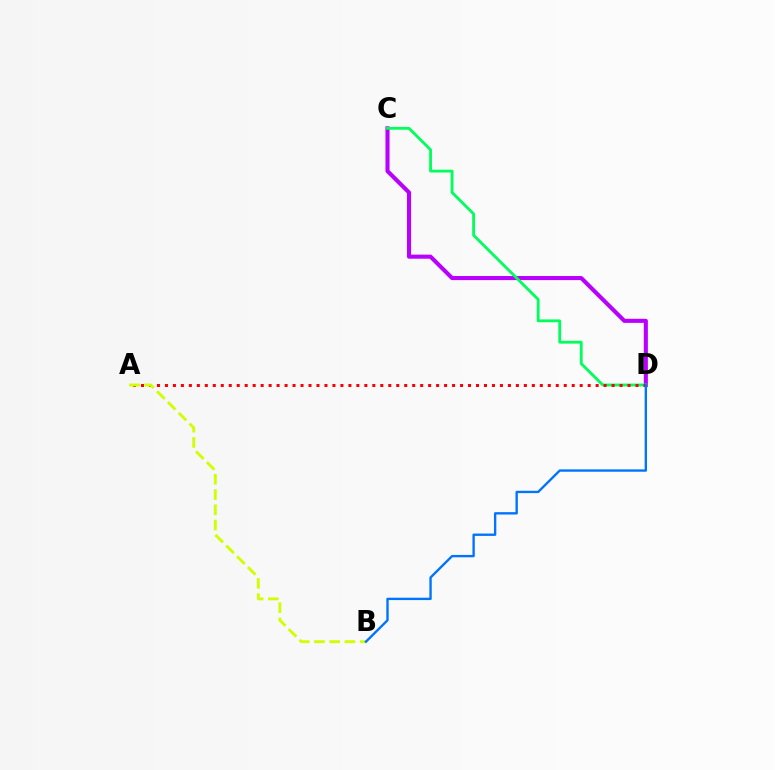{('C', 'D'): [{'color': '#b900ff', 'line_style': 'solid', 'thickness': 2.94}, {'color': '#00ff5c', 'line_style': 'solid', 'thickness': 2.03}], ('A', 'D'): [{'color': '#ff0000', 'line_style': 'dotted', 'thickness': 2.17}], ('A', 'B'): [{'color': '#d1ff00', 'line_style': 'dashed', 'thickness': 2.07}], ('B', 'D'): [{'color': '#0074ff', 'line_style': 'solid', 'thickness': 1.7}]}